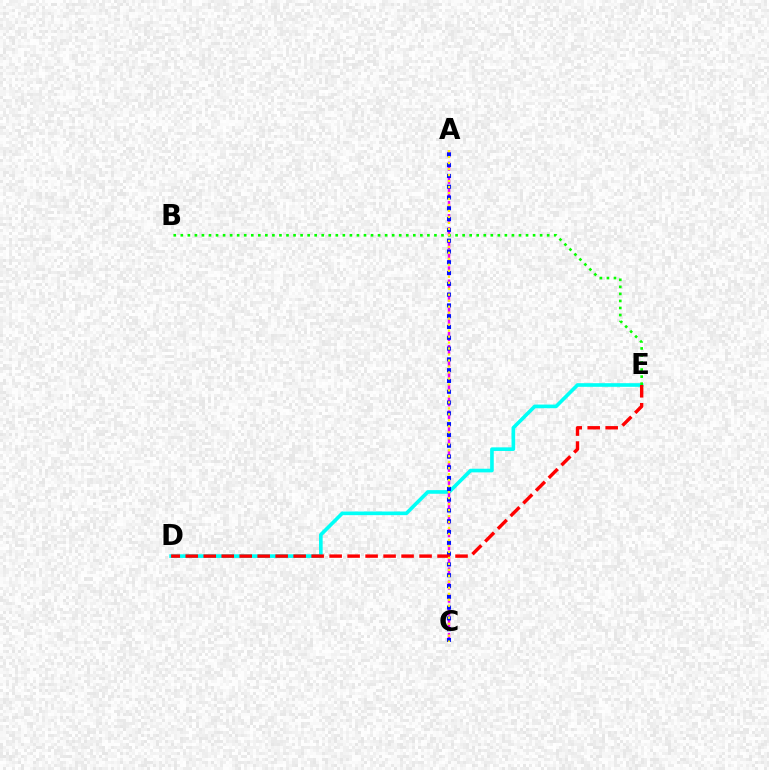{('D', 'E'): [{'color': '#00fff6', 'line_style': 'solid', 'thickness': 2.62}, {'color': '#ff0000', 'line_style': 'dashed', 'thickness': 2.44}], ('A', 'C'): [{'color': '#ee00ff', 'line_style': 'dashed', 'thickness': 1.78}, {'color': '#0010ff', 'line_style': 'dotted', 'thickness': 2.93}, {'color': '#fcf500', 'line_style': 'dotted', 'thickness': 1.63}], ('B', 'E'): [{'color': '#08ff00', 'line_style': 'dotted', 'thickness': 1.91}]}